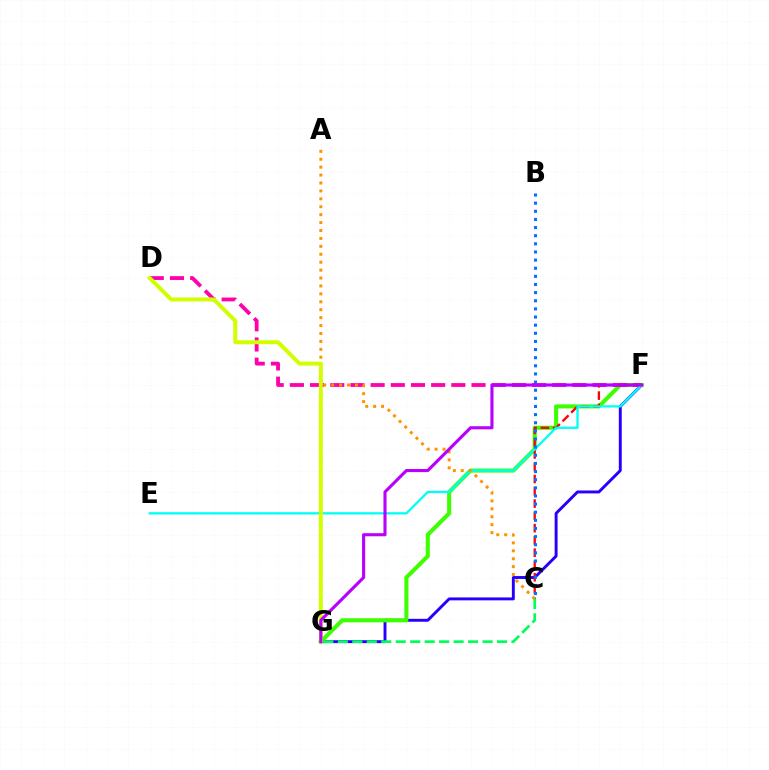{('F', 'G'): [{'color': '#2500ff', 'line_style': 'solid', 'thickness': 2.1}, {'color': '#3dff00', 'line_style': 'solid', 'thickness': 2.94}, {'color': '#b900ff', 'line_style': 'solid', 'thickness': 2.24}], ('D', 'F'): [{'color': '#ff00ac', 'line_style': 'dashed', 'thickness': 2.74}], ('C', 'F'): [{'color': '#ff0000', 'line_style': 'dashed', 'thickness': 1.67}], ('E', 'F'): [{'color': '#00fff6', 'line_style': 'solid', 'thickness': 1.65}], ('B', 'C'): [{'color': '#0074ff', 'line_style': 'dotted', 'thickness': 2.21}], ('A', 'C'): [{'color': '#ff9400', 'line_style': 'dotted', 'thickness': 2.15}], ('C', 'G'): [{'color': '#00ff5c', 'line_style': 'dashed', 'thickness': 1.97}], ('D', 'G'): [{'color': '#d1ff00', 'line_style': 'solid', 'thickness': 2.87}]}